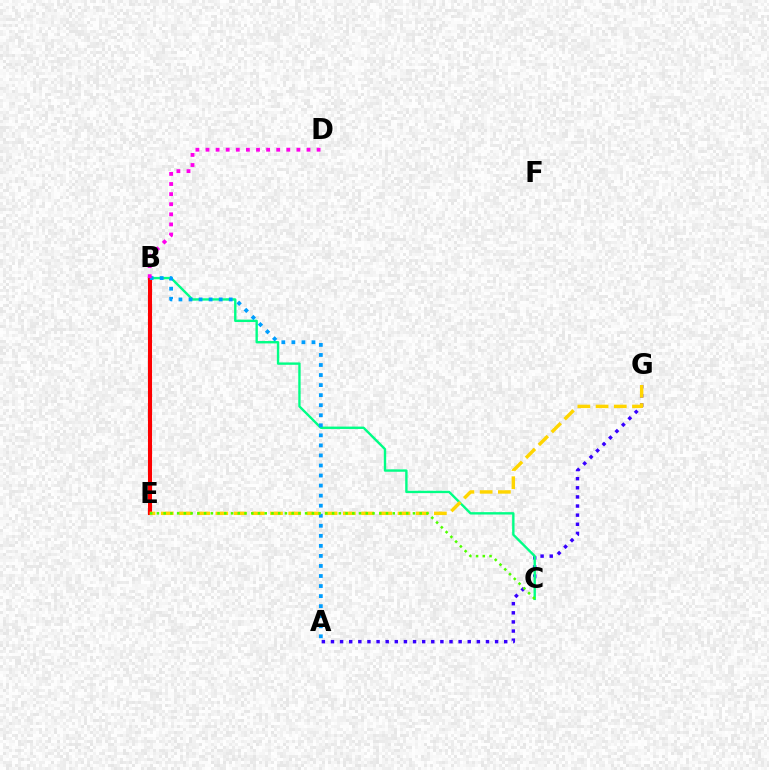{('A', 'G'): [{'color': '#3700ff', 'line_style': 'dotted', 'thickness': 2.48}], ('B', 'C'): [{'color': '#00ff86', 'line_style': 'solid', 'thickness': 1.71}], ('B', 'E'): [{'color': '#ff0000', 'line_style': 'solid', 'thickness': 2.94}], ('A', 'B'): [{'color': '#009eff', 'line_style': 'dotted', 'thickness': 2.73}], ('E', 'G'): [{'color': '#ffd500', 'line_style': 'dashed', 'thickness': 2.47}], ('C', 'E'): [{'color': '#4fff00', 'line_style': 'dotted', 'thickness': 1.83}], ('B', 'D'): [{'color': '#ff00ed', 'line_style': 'dotted', 'thickness': 2.74}]}